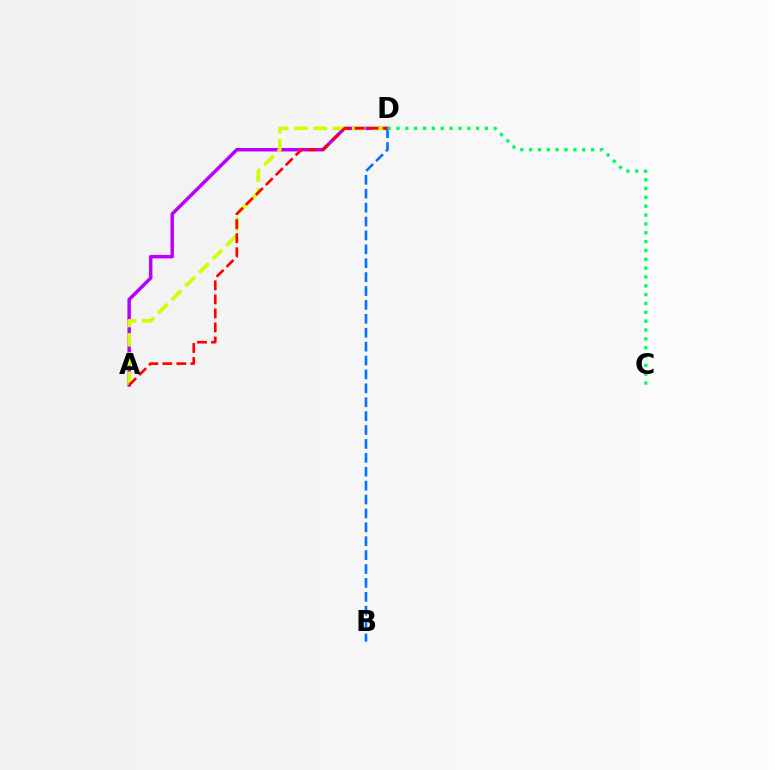{('A', 'D'): [{'color': '#b900ff', 'line_style': 'solid', 'thickness': 2.5}, {'color': '#d1ff00', 'line_style': 'dashed', 'thickness': 2.61}, {'color': '#ff0000', 'line_style': 'dashed', 'thickness': 1.91}], ('B', 'D'): [{'color': '#0074ff', 'line_style': 'dashed', 'thickness': 1.89}], ('C', 'D'): [{'color': '#00ff5c', 'line_style': 'dotted', 'thickness': 2.4}]}